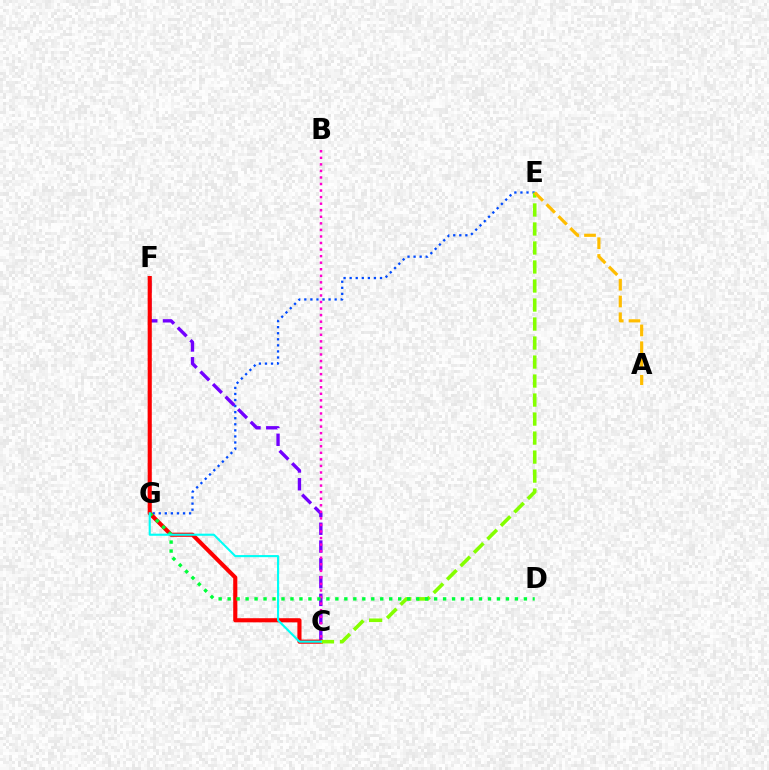{('E', 'G'): [{'color': '#004bff', 'line_style': 'dotted', 'thickness': 1.65}], ('C', 'F'): [{'color': '#7200ff', 'line_style': 'dashed', 'thickness': 2.42}, {'color': '#ff0000', 'line_style': 'solid', 'thickness': 2.97}], ('B', 'C'): [{'color': '#ff00cf', 'line_style': 'dotted', 'thickness': 1.78}], ('C', 'E'): [{'color': '#84ff00', 'line_style': 'dashed', 'thickness': 2.58}], ('D', 'G'): [{'color': '#00ff39', 'line_style': 'dotted', 'thickness': 2.44}], ('A', 'E'): [{'color': '#ffbd00', 'line_style': 'dashed', 'thickness': 2.28}], ('C', 'G'): [{'color': '#00fff6', 'line_style': 'solid', 'thickness': 1.53}]}